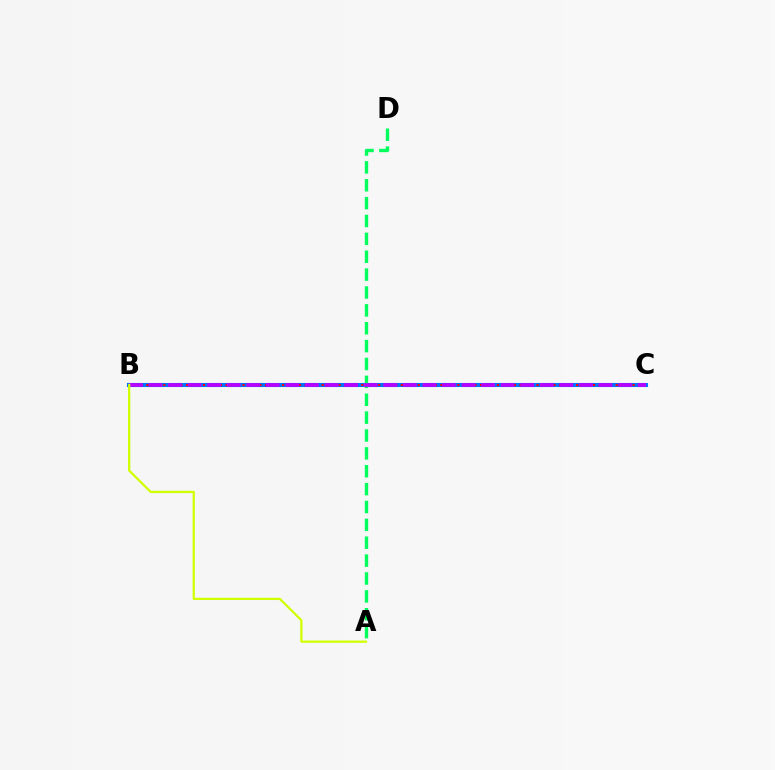{('B', 'C'): [{'color': '#0074ff', 'line_style': 'solid', 'thickness': 2.94}, {'color': '#ff0000', 'line_style': 'dotted', 'thickness': 1.54}, {'color': '#b900ff', 'line_style': 'dashed', 'thickness': 2.66}], ('A', 'D'): [{'color': '#00ff5c', 'line_style': 'dashed', 'thickness': 2.43}], ('A', 'B'): [{'color': '#d1ff00', 'line_style': 'solid', 'thickness': 1.63}]}